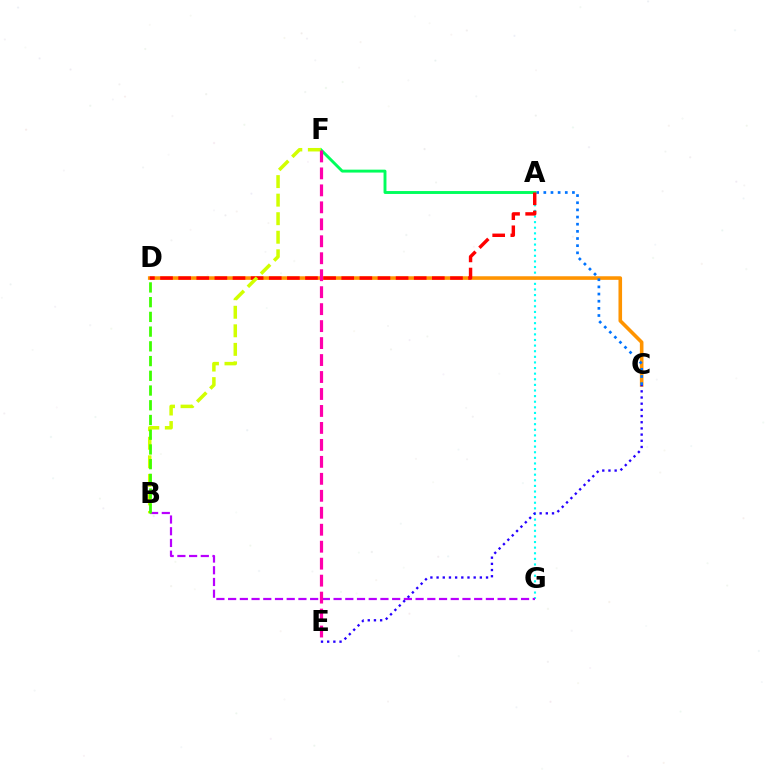{('A', 'G'): [{'color': '#00fff6', 'line_style': 'dotted', 'thickness': 1.52}], ('C', 'D'): [{'color': '#ff9400', 'line_style': 'solid', 'thickness': 2.59}], ('B', 'G'): [{'color': '#b900ff', 'line_style': 'dashed', 'thickness': 1.59}], ('A', 'C'): [{'color': '#0074ff', 'line_style': 'dotted', 'thickness': 1.94}], ('A', 'F'): [{'color': '#00ff5c', 'line_style': 'solid', 'thickness': 2.1}], ('A', 'D'): [{'color': '#ff0000', 'line_style': 'dashed', 'thickness': 2.46}], ('B', 'F'): [{'color': '#d1ff00', 'line_style': 'dashed', 'thickness': 2.52}], ('C', 'E'): [{'color': '#2500ff', 'line_style': 'dotted', 'thickness': 1.68}], ('B', 'D'): [{'color': '#3dff00', 'line_style': 'dashed', 'thickness': 2.0}], ('E', 'F'): [{'color': '#ff00ac', 'line_style': 'dashed', 'thickness': 2.31}]}